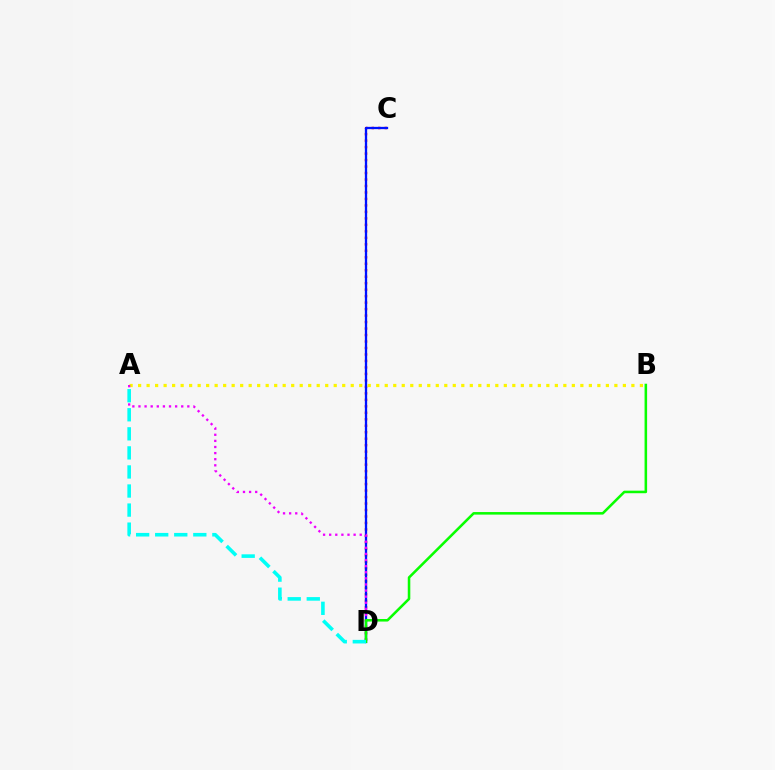{('C', 'D'): [{'color': '#ff0000', 'line_style': 'dotted', 'thickness': 1.76}, {'color': '#0010ff', 'line_style': 'solid', 'thickness': 1.66}], ('A', 'B'): [{'color': '#fcf500', 'line_style': 'dotted', 'thickness': 2.31}], ('A', 'D'): [{'color': '#ee00ff', 'line_style': 'dotted', 'thickness': 1.66}, {'color': '#00fff6', 'line_style': 'dashed', 'thickness': 2.59}], ('B', 'D'): [{'color': '#08ff00', 'line_style': 'solid', 'thickness': 1.84}]}